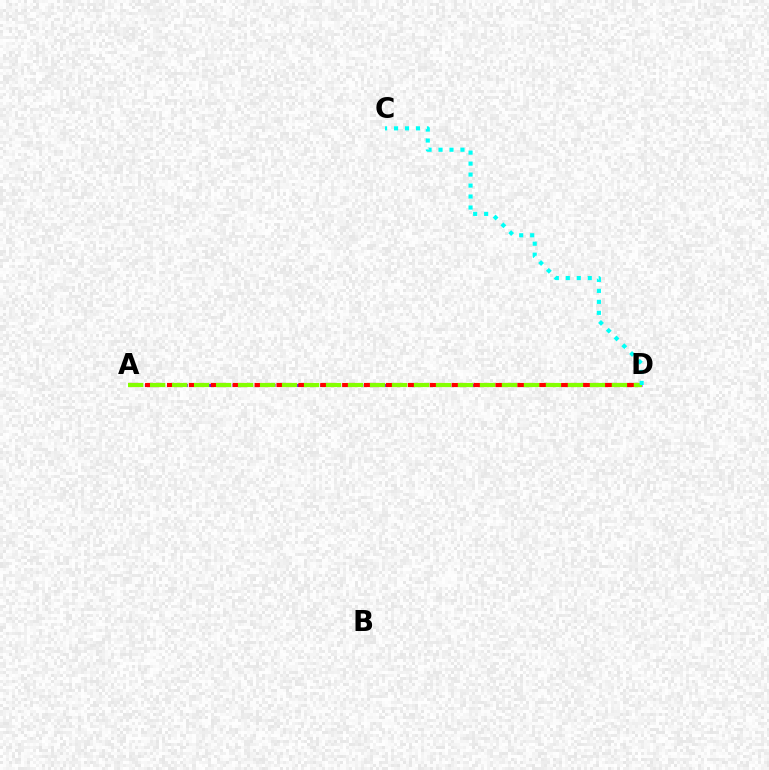{('A', 'D'): [{'color': '#7200ff', 'line_style': 'dotted', 'thickness': 2.17}, {'color': '#ff0000', 'line_style': 'dashed', 'thickness': 2.97}, {'color': '#84ff00', 'line_style': 'dashed', 'thickness': 2.99}], ('C', 'D'): [{'color': '#00fff6', 'line_style': 'dotted', 'thickness': 2.98}]}